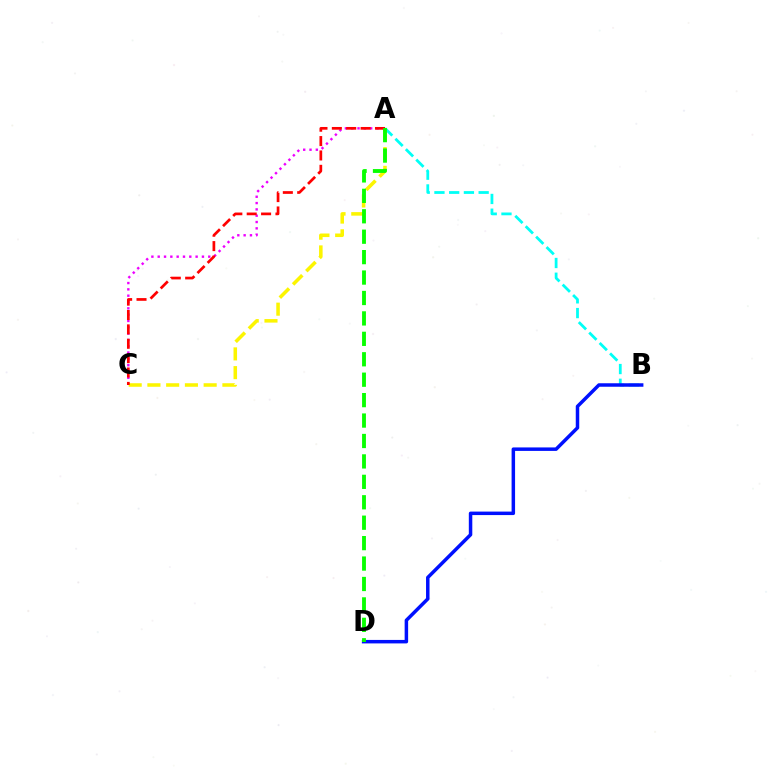{('A', 'B'): [{'color': '#00fff6', 'line_style': 'dashed', 'thickness': 2.0}], ('B', 'D'): [{'color': '#0010ff', 'line_style': 'solid', 'thickness': 2.51}], ('A', 'C'): [{'color': '#ee00ff', 'line_style': 'dotted', 'thickness': 1.72}, {'color': '#fcf500', 'line_style': 'dashed', 'thickness': 2.55}, {'color': '#ff0000', 'line_style': 'dashed', 'thickness': 1.95}], ('A', 'D'): [{'color': '#08ff00', 'line_style': 'dashed', 'thickness': 2.78}]}